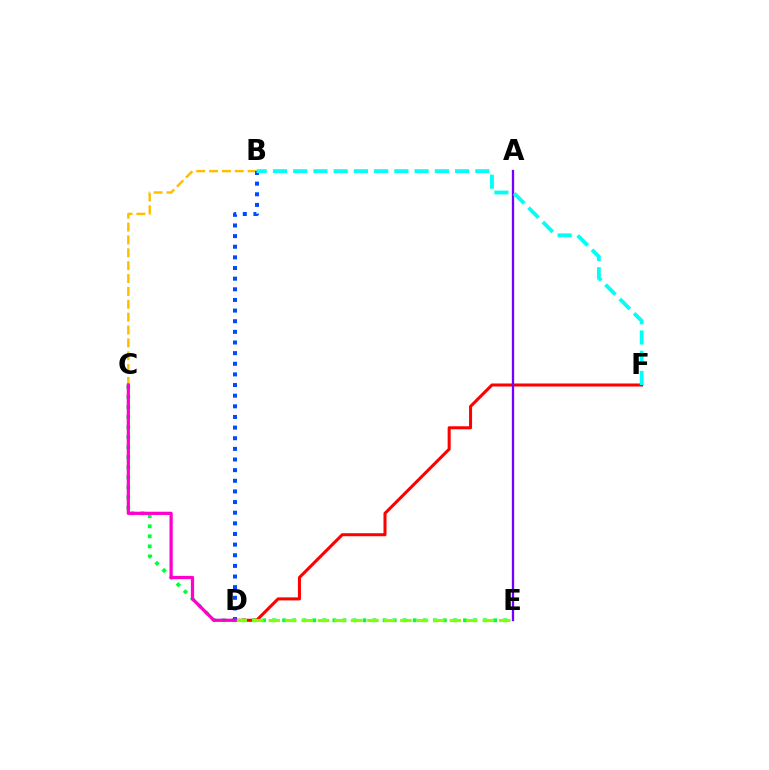{('B', 'C'): [{'color': '#ffbd00', 'line_style': 'dashed', 'thickness': 1.75}], ('C', 'E'): [{'color': '#00ff39', 'line_style': 'dotted', 'thickness': 2.73}], ('D', 'F'): [{'color': '#ff0000', 'line_style': 'solid', 'thickness': 2.19}], ('A', 'E'): [{'color': '#7200ff', 'line_style': 'solid', 'thickness': 1.65}], ('D', 'E'): [{'color': '#84ff00', 'line_style': 'dashed', 'thickness': 2.24}], ('B', 'D'): [{'color': '#004bff', 'line_style': 'dotted', 'thickness': 2.89}], ('C', 'D'): [{'color': '#ff00cf', 'line_style': 'solid', 'thickness': 2.33}], ('B', 'F'): [{'color': '#00fff6', 'line_style': 'dashed', 'thickness': 2.75}]}